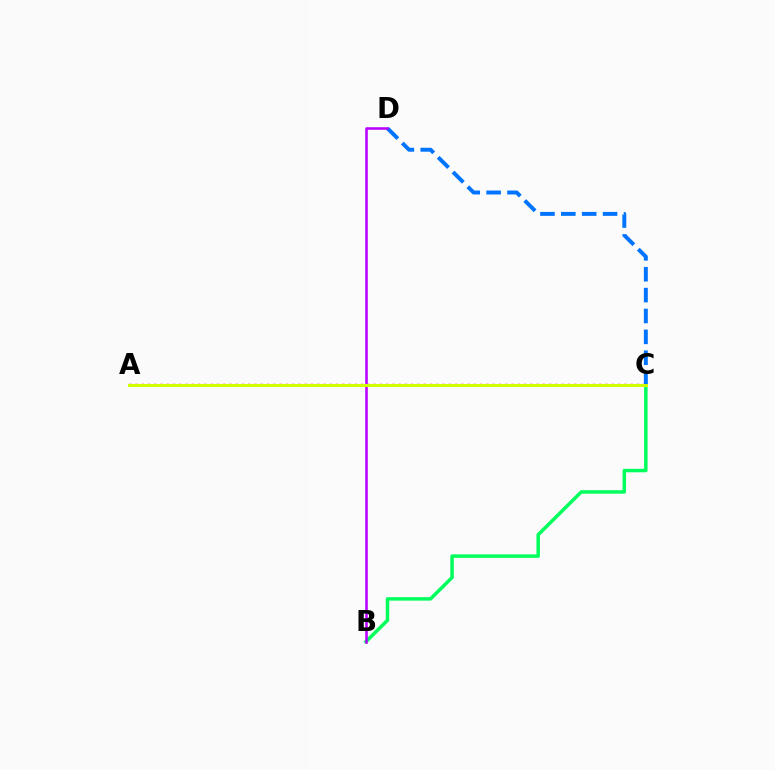{('B', 'C'): [{'color': '#00ff5c', 'line_style': 'solid', 'thickness': 2.51}], ('A', 'C'): [{'color': '#ff0000', 'line_style': 'dotted', 'thickness': 1.7}, {'color': '#d1ff00', 'line_style': 'solid', 'thickness': 2.17}], ('C', 'D'): [{'color': '#0074ff', 'line_style': 'dashed', 'thickness': 2.84}], ('B', 'D'): [{'color': '#b900ff', 'line_style': 'solid', 'thickness': 1.83}]}